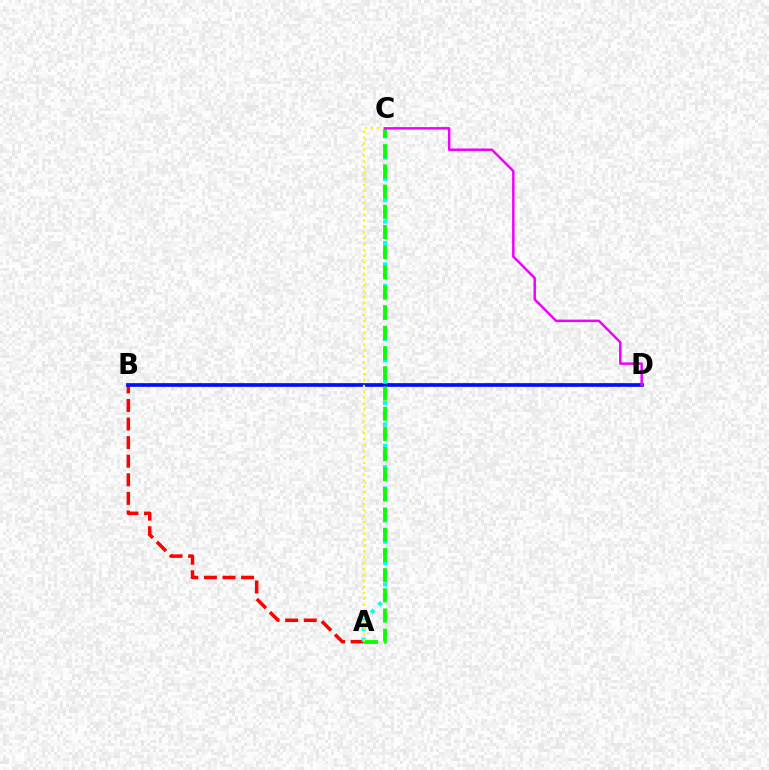{('A', 'B'): [{'color': '#ff0000', 'line_style': 'dashed', 'thickness': 2.52}], ('B', 'D'): [{'color': '#0010ff', 'line_style': 'solid', 'thickness': 2.67}], ('A', 'C'): [{'color': '#00fff6', 'line_style': 'dotted', 'thickness': 2.9}, {'color': '#08ff00', 'line_style': 'dashed', 'thickness': 2.74}, {'color': '#fcf500', 'line_style': 'dotted', 'thickness': 1.61}], ('C', 'D'): [{'color': '#ee00ff', 'line_style': 'solid', 'thickness': 1.78}]}